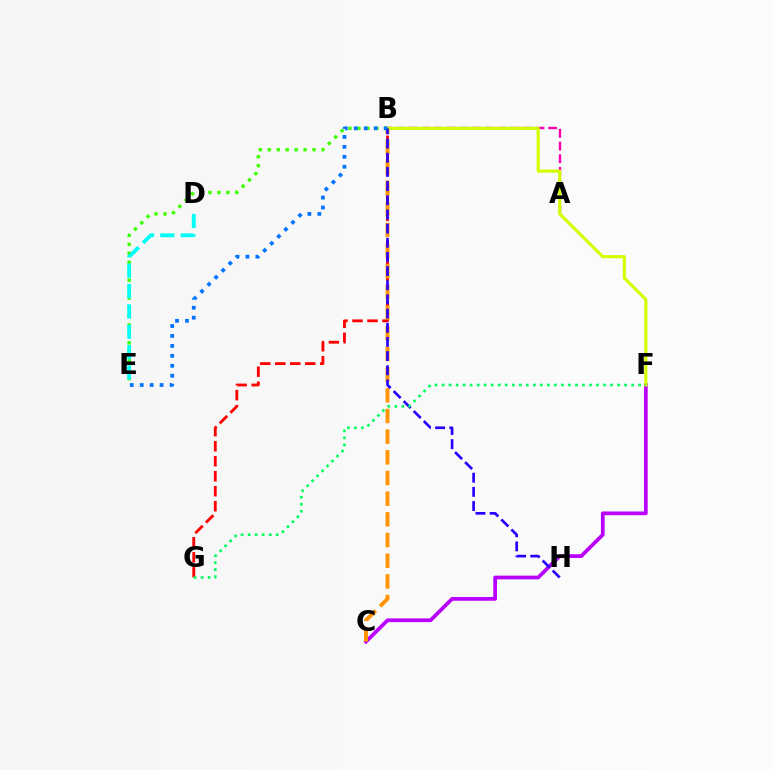{('B', 'E'): [{'color': '#3dff00', 'line_style': 'dotted', 'thickness': 2.43}, {'color': '#0074ff', 'line_style': 'dotted', 'thickness': 2.7}], ('C', 'F'): [{'color': '#b900ff', 'line_style': 'solid', 'thickness': 2.68}], ('A', 'B'): [{'color': '#ff00ac', 'line_style': 'dashed', 'thickness': 1.73}], ('B', 'G'): [{'color': '#ff0000', 'line_style': 'dashed', 'thickness': 2.04}], ('D', 'E'): [{'color': '#00fff6', 'line_style': 'dashed', 'thickness': 2.76}], ('B', 'C'): [{'color': '#ff9400', 'line_style': 'dashed', 'thickness': 2.81}], ('B', 'F'): [{'color': '#d1ff00', 'line_style': 'solid', 'thickness': 2.25}], ('B', 'H'): [{'color': '#2500ff', 'line_style': 'dashed', 'thickness': 1.92}], ('F', 'G'): [{'color': '#00ff5c', 'line_style': 'dotted', 'thickness': 1.91}]}